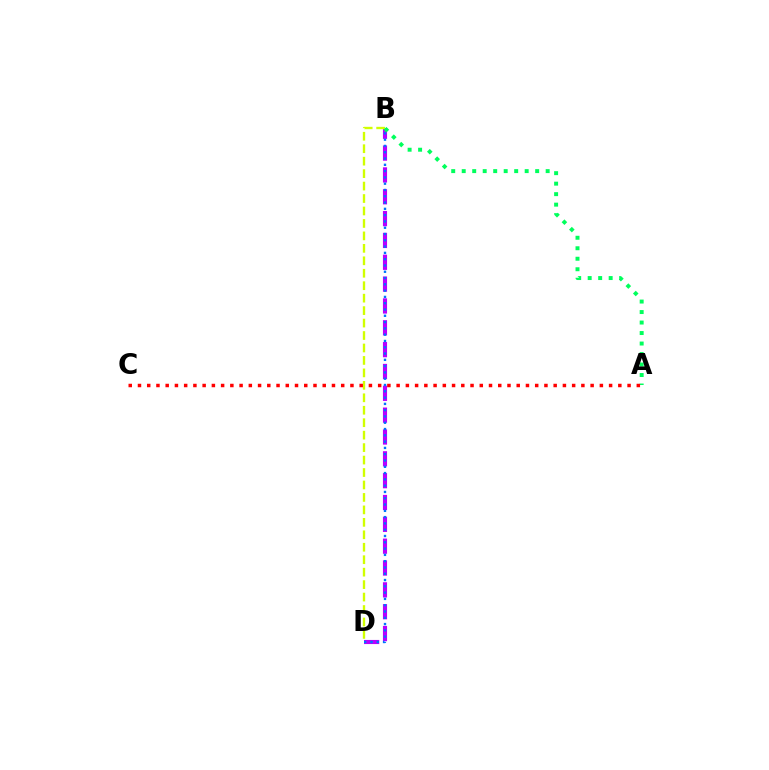{('B', 'D'): [{'color': '#b900ff', 'line_style': 'dashed', 'thickness': 2.97}, {'color': '#0074ff', 'line_style': 'dotted', 'thickness': 1.71}, {'color': '#d1ff00', 'line_style': 'dashed', 'thickness': 1.69}], ('A', 'B'): [{'color': '#00ff5c', 'line_style': 'dotted', 'thickness': 2.85}], ('A', 'C'): [{'color': '#ff0000', 'line_style': 'dotted', 'thickness': 2.51}]}